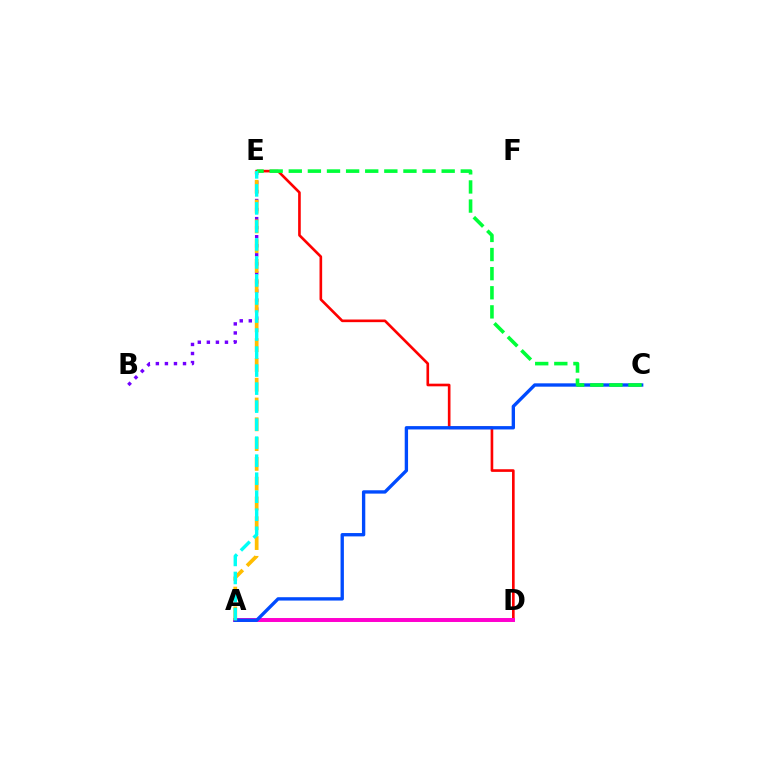{('A', 'D'): [{'color': '#84ff00', 'line_style': 'solid', 'thickness': 1.68}, {'color': '#ff00cf', 'line_style': 'solid', 'thickness': 2.85}], ('D', 'E'): [{'color': '#ff0000', 'line_style': 'solid', 'thickness': 1.9}], ('B', 'E'): [{'color': '#7200ff', 'line_style': 'dotted', 'thickness': 2.46}], ('A', 'C'): [{'color': '#004bff', 'line_style': 'solid', 'thickness': 2.41}], ('A', 'E'): [{'color': '#ffbd00', 'line_style': 'dashed', 'thickness': 2.69}, {'color': '#00fff6', 'line_style': 'dashed', 'thickness': 2.45}], ('C', 'E'): [{'color': '#00ff39', 'line_style': 'dashed', 'thickness': 2.6}]}